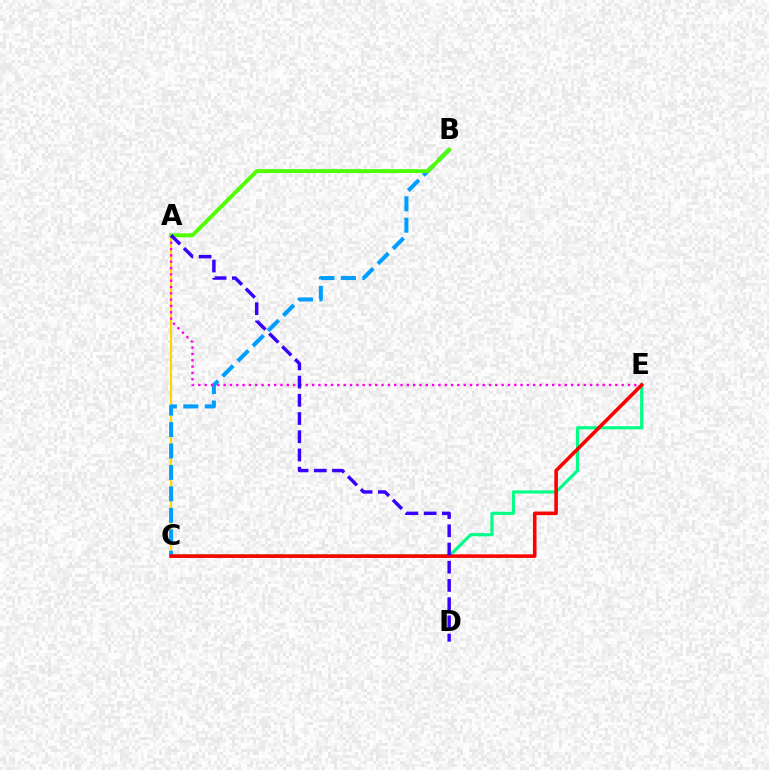{('A', 'C'): [{'color': '#ffd500', 'line_style': 'solid', 'thickness': 1.57}], ('B', 'C'): [{'color': '#009eff', 'line_style': 'dashed', 'thickness': 2.91}], ('A', 'E'): [{'color': '#ff00ed', 'line_style': 'dotted', 'thickness': 1.72}], ('C', 'E'): [{'color': '#00ff86', 'line_style': 'solid', 'thickness': 2.26}, {'color': '#ff0000', 'line_style': 'solid', 'thickness': 2.57}], ('A', 'B'): [{'color': '#4fff00', 'line_style': 'solid', 'thickness': 2.78}], ('A', 'D'): [{'color': '#3700ff', 'line_style': 'dashed', 'thickness': 2.48}]}